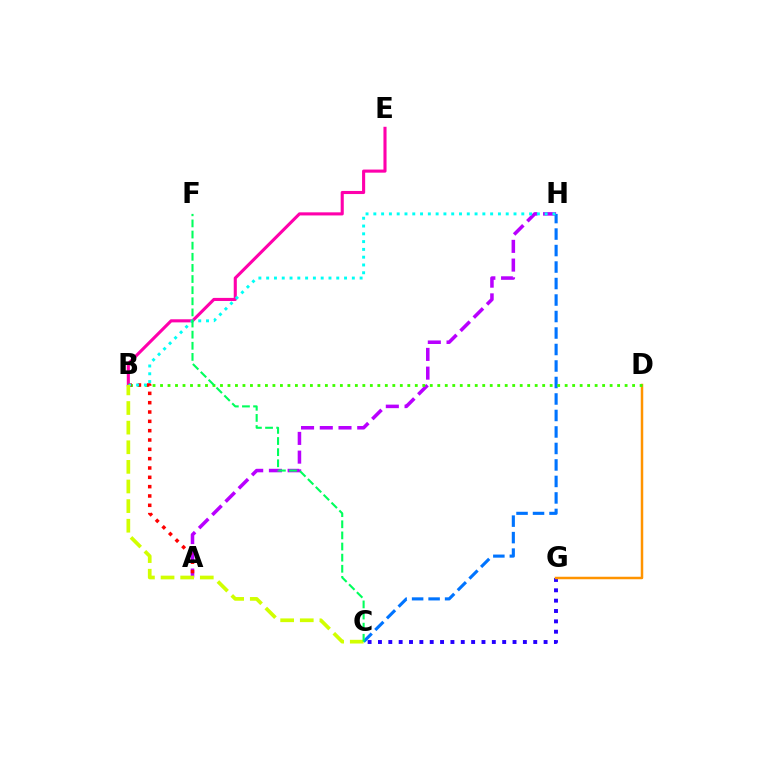{('A', 'H'): [{'color': '#b900ff', 'line_style': 'dashed', 'thickness': 2.54}], ('C', 'H'): [{'color': '#0074ff', 'line_style': 'dashed', 'thickness': 2.24}], ('C', 'G'): [{'color': '#2500ff', 'line_style': 'dotted', 'thickness': 2.81}], ('D', 'G'): [{'color': '#ff9400', 'line_style': 'solid', 'thickness': 1.79}], ('B', 'D'): [{'color': '#3dff00', 'line_style': 'dotted', 'thickness': 2.04}], ('B', 'E'): [{'color': '#ff00ac', 'line_style': 'solid', 'thickness': 2.23}], ('A', 'B'): [{'color': '#ff0000', 'line_style': 'dotted', 'thickness': 2.53}], ('B', 'H'): [{'color': '#00fff6', 'line_style': 'dotted', 'thickness': 2.12}], ('B', 'C'): [{'color': '#d1ff00', 'line_style': 'dashed', 'thickness': 2.67}], ('C', 'F'): [{'color': '#00ff5c', 'line_style': 'dashed', 'thickness': 1.51}]}